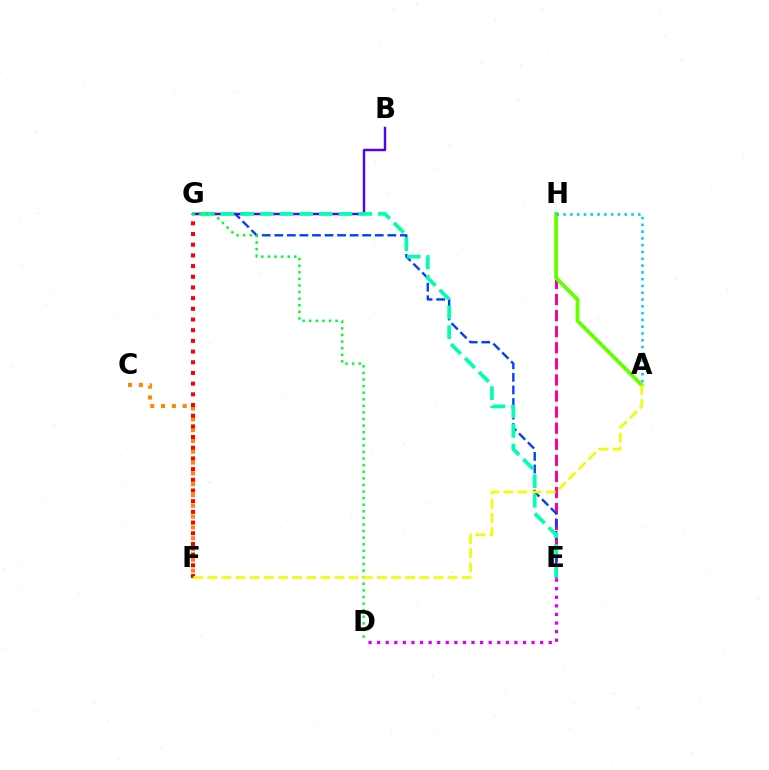{('E', 'H'): [{'color': '#ff00a0', 'line_style': 'dashed', 'thickness': 2.18}], ('A', 'H'): [{'color': '#66ff00', 'line_style': 'solid', 'thickness': 2.75}, {'color': '#00c7ff', 'line_style': 'dotted', 'thickness': 1.84}], ('E', 'G'): [{'color': '#003fff', 'line_style': 'dashed', 'thickness': 1.71}, {'color': '#00ffaf', 'line_style': 'dashed', 'thickness': 2.67}], ('B', 'G'): [{'color': '#4f00ff', 'line_style': 'solid', 'thickness': 1.74}], ('C', 'F'): [{'color': '#ff8800', 'line_style': 'dotted', 'thickness': 2.94}], ('F', 'G'): [{'color': '#ff0000', 'line_style': 'dotted', 'thickness': 2.9}], ('D', 'E'): [{'color': '#d600ff', 'line_style': 'dotted', 'thickness': 2.33}], ('D', 'G'): [{'color': '#00ff27', 'line_style': 'dotted', 'thickness': 1.79}], ('A', 'F'): [{'color': '#eeff00', 'line_style': 'dashed', 'thickness': 1.92}]}